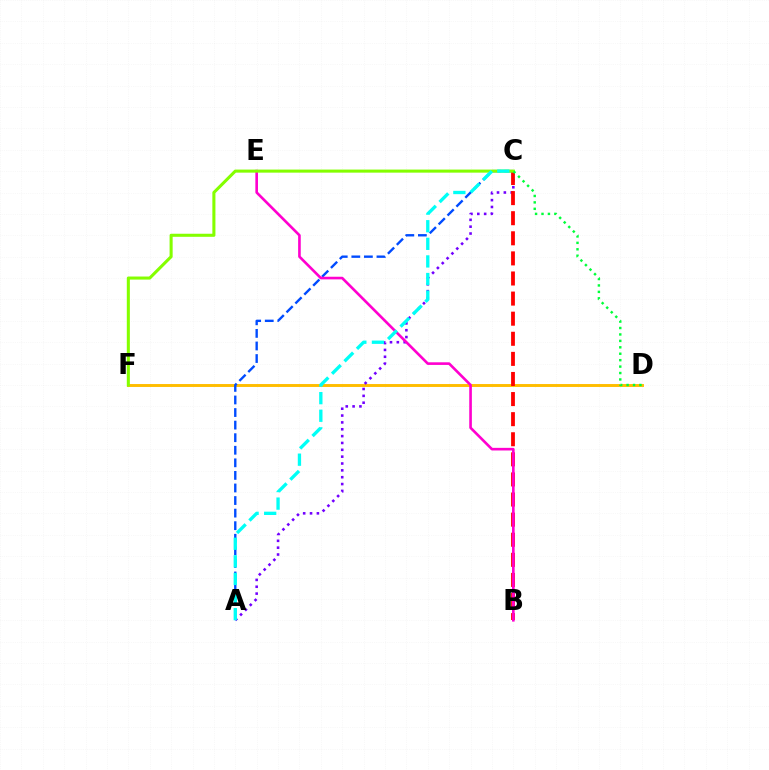{('D', 'F'): [{'color': '#ffbd00', 'line_style': 'solid', 'thickness': 2.1}], ('A', 'C'): [{'color': '#7200ff', 'line_style': 'dotted', 'thickness': 1.86}, {'color': '#004bff', 'line_style': 'dashed', 'thickness': 1.71}, {'color': '#00fff6', 'line_style': 'dashed', 'thickness': 2.39}], ('B', 'C'): [{'color': '#ff0000', 'line_style': 'dashed', 'thickness': 2.73}], ('B', 'E'): [{'color': '#ff00cf', 'line_style': 'solid', 'thickness': 1.89}], ('C', 'F'): [{'color': '#84ff00', 'line_style': 'solid', 'thickness': 2.21}], ('C', 'D'): [{'color': '#00ff39', 'line_style': 'dotted', 'thickness': 1.75}]}